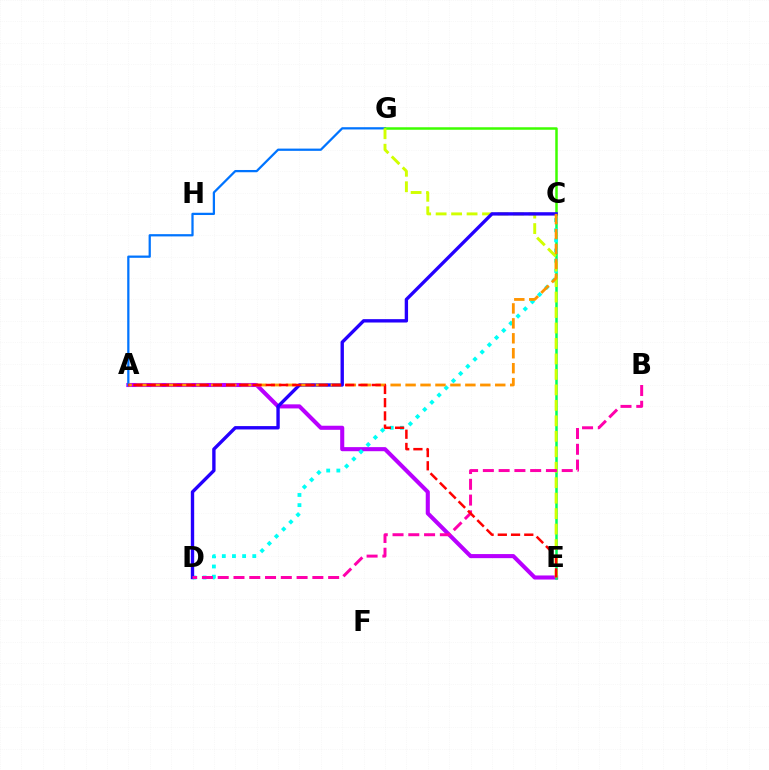{('A', 'E'): [{'color': '#b900ff', 'line_style': 'solid', 'thickness': 2.94}, {'color': '#ff0000', 'line_style': 'dashed', 'thickness': 1.8}], ('A', 'G'): [{'color': '#0074ff', 'line_style': 'solid', 'thickness': 1.62}], ('C', 'E'): [{'color': '#00ff5c', 'line_style': 'solid', 'thickness': 1.81}], ('C', 'G'): [{'color': '#3dff00', 'line_style': 'solid', 'thickness': 1.8}], ('C', 'D'): [{'color': '#00fff6', 'line_style': 'dotted', 'thickness': 2.76}, {'color': '#2500ff', 'line_style': 'solid', 'thickness': 2.42}], ('E', 'G'): [{'color': '#d1ff00', 'line_style': 'dashed', 'thickness': 2.1}], ('A', 'C'): [{'color': '#ff9400', 'line_style': 'dashed', 'thickness': 2.03}], ('B', 'D'): [{'color': '#ff00ac', 'line_style': 'dashed', 'thickness': 2.14}]}